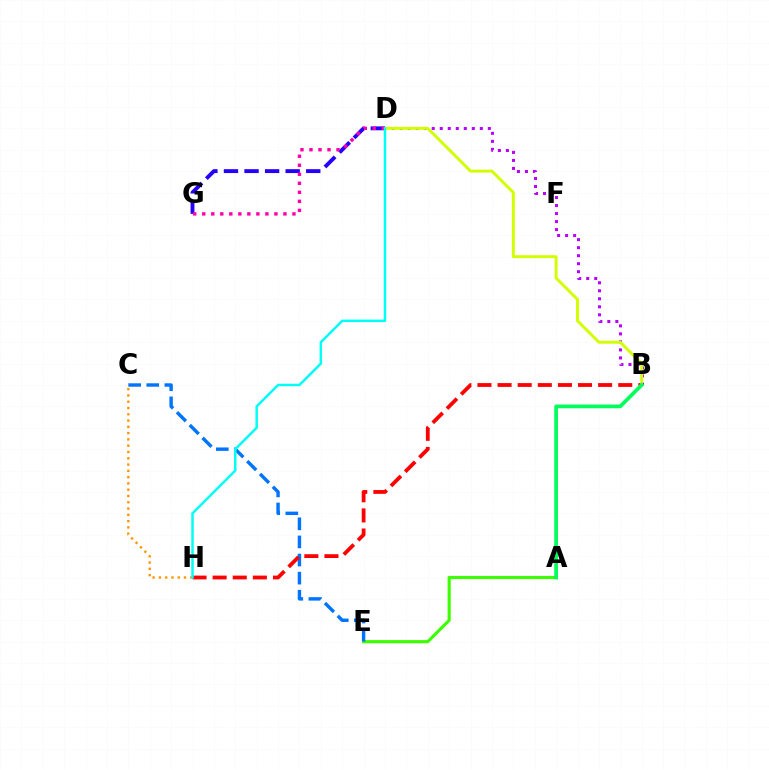{('A', 'E'): [{'color': '#3dff00', 'line_style': 'solid', 'thickness': 2.26}], ('C', 'E'): [{'color': '#0074ff', 'line_style': 'dashed', 'thickness': 2.46}], ('B', 'D'): [{'color': '#b900ff', 'line_style': 'dotted', 'thickness': 2.18}, {'color': '#d1ff00', 'line_style': 'solid', 'thickness': 2.11}], ('B', 'H'): [{'color': '#ff0000', 'line_style': 'dashed', 'thickness': 2.73}], ('D', 'G'): [{'color': '#2500ff', 'line_style': 'dashed', 'thickness': 2.79}, {'color': '#ff00ac', 'line_style': 'dotted', 'thickness': 2.45}], ('C', 'H'): [{'color': '#ff9400', 'line_style': 'dotted', 'thickness': 1.71}], ('A', 'B'): [{'color': '#00ff5c', 'line_style': 'solid', 'thickness': 2.68}], ('D', 'H'): [{'color': '#00fff6', 'line_style': 'solid', 'thickness': 1.78}]}